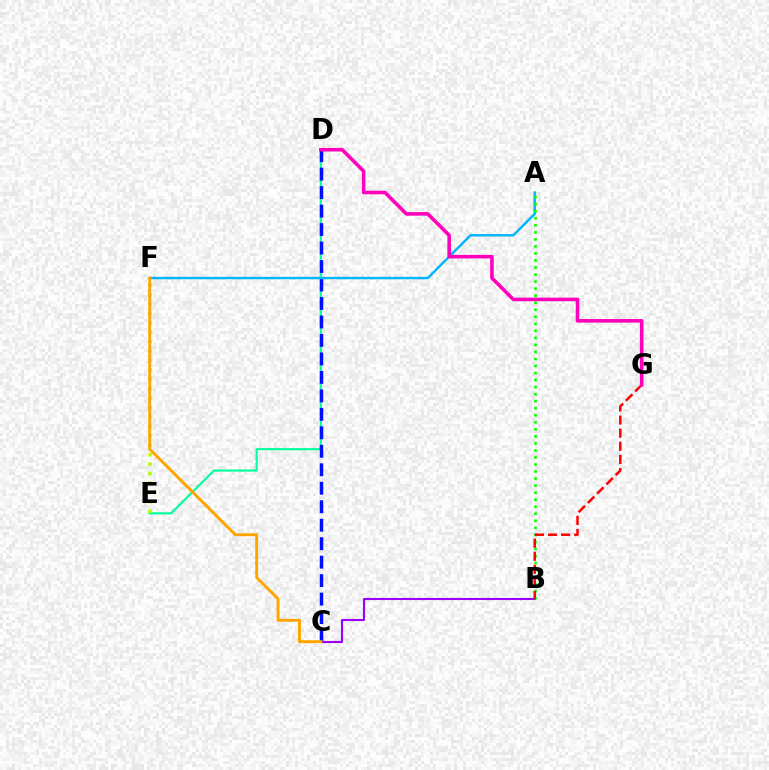{('D', 'E'): [{'color': '#00ff9d', 'line_style': 'solid', 'thickness': 1.54}], ('C', 'D'): [{'color': '#0010ff', 'line_style': 'dashed', 'thickness': 2.51}], ('A', 'F'): [{'color': '#00b5ff', 'line_style': 'solid', 'thickness': 1.74}], ('B', 'C'): [{'color': '#9b00ff', 'line_style': 'solid', 'thickness': 1.51}], ('A', 'B'): [{'color': '#08ff00', 'line_style': 'dotted', 'thickness': 1.91}], ('E', 'F'): [{'color': '#b3ff00', 'line_style': 'dotted', 'thickness': 2.56}], ('C', 'F'): [{'color': '#ffa500', 'line_style': 'solid', 'thickness': 2.11}], ('B', 'G'): [{'color': '#ff0000', 'line_style': 'dashed', 'thickness': 1.78}], ('D', 'G'): [{'color': '#ff00bd', 'line_style': 'solid', 'thickness': 2.57}]}